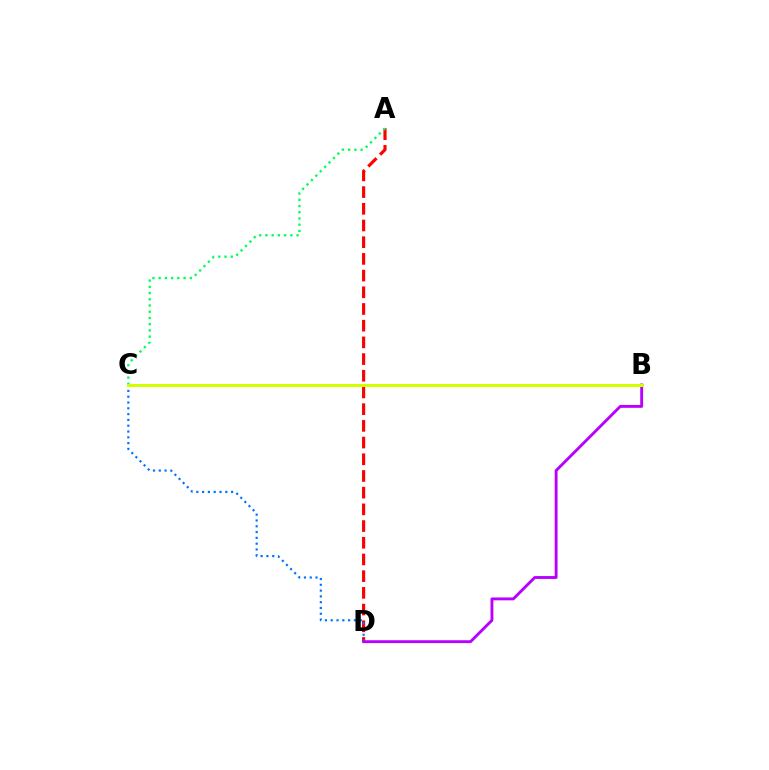{('A', 'D'): [{'color': '#ff0000', 'line_style': 'dashed', 'thickness': 2.27}], ('C', 'D'): [{'color': '#0074ff', 'line_style': 'dotted', 'thickness': 1.58}], ('A', 'C'): [{'color': '#00ff5c', 'line_style': 'dotted', 'thickness': 1.69}], ('B', 'D'): [{'color': '#b900ff', 'line_style': 'solid', 'thickness': 2.07}], ('B', 'C'): [{'color': '#d1ff00', 'line_style': 'solid', 'thickness': 2.17}]}